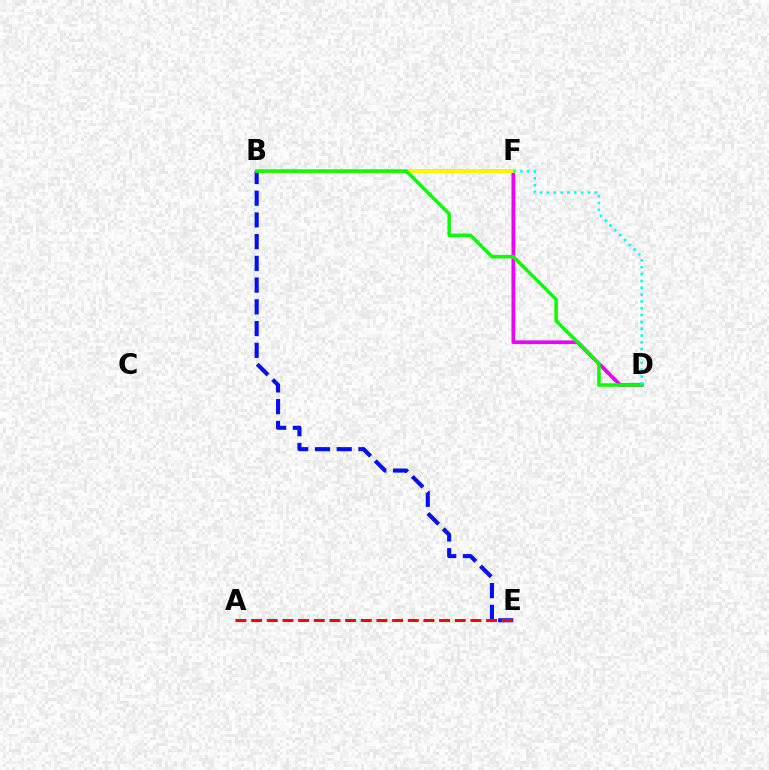{('D', 'F'): [{'color': '#ee00ff', 'line_style': 'solid', 'thickness': 2.67}, {'color': '#00fff6', 'line_style': 'dotted', 'thickness': 1.86}], ('B', 'F'): [{'color': '#fcf500', 'line_style': 'solid', 'thickness': 2.87}], ('B', 'E'): [{'color': '#0010ff', 'line_style': 'dashed', 'thickness': 2.95}], ('B', 'D'): [{'color': '#08ff00', 'line_style': 'solid', 'thickness': 2.51}], ('A', 'E'): [{'color': '#ff0000', 'line_style': 'dashed', 'thickness': 2.13}]}